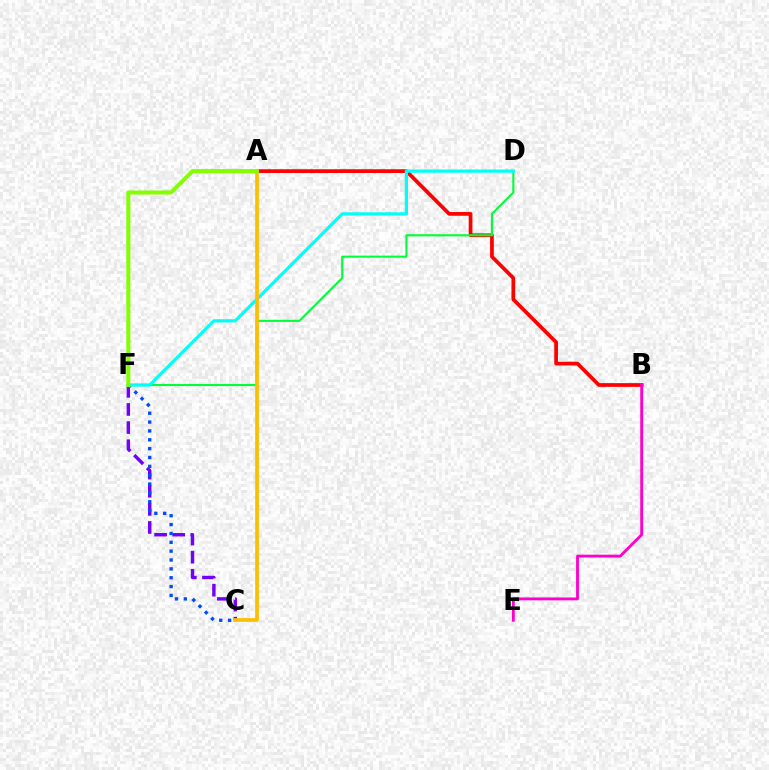{('A', 'B'): [{'color': '#ff0000', 'line_style': 'solid', 'thickness': 2.68}], ('C', 'F'): [{'color': '#7200ff', 'line_style': 'dashed', 'thickness': 2.46}, {'color': '#004bff', 'line_style': 'dotted', 'thickness': 2.41}], ('D', 'F'): [{'color': '#00ff39', 'line_style': 'solid', 'thickness': 1.5}, {'color': '#00fff6', 'line_style': 'solid', 'thickness': 2.31}], ('B', 'E'): [{'color': '#ff00cf', 'line_style': 'solid', 'thickness': 2.05}], ('A', 'C'): [{'color': '#ffbd00', 'line_style': 'solid', 'thickness': 2.66}], ('A', 'F'): [{'color': '#84ff00', 'line_style': 'solid', 'thickness': 2.91}]}